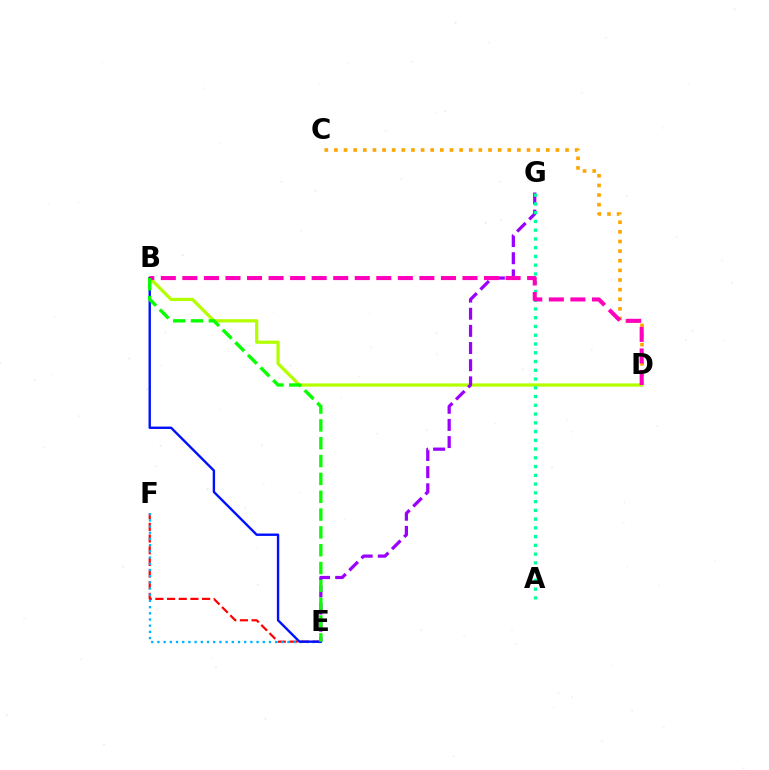{('C', 'D'): [{'color': '#ffa500', 'line_style': 'dotted', 'thickness': 2.62}], ('E', 'F'): [{'color': '#ff0000', 'line_style': 'dashed', 'thickness': 1.59}, {'color': '#00b5ff', 'line_style': 'dotted', 'thickness': 1.68}], ('B', 'D'): [{'color': '#b3ff00', 'line_style': 'solid', 'thickness': 2.32}, {'color': '#ff00bd', 'line_style': 'dashed', 'thickness': 2.93}], ('E', 'G'): [{'color': '#9b00ff', 'line_style': 'dashed', 'thickness': 2.33}], ('A', 'G'): [{'color': '#00ff9d', 'line_style': 'dotted', 'thickness': 2.38}], ('B', 'E'): [{'color': '#0010ff', 'line_style': 'solid', 'thickness': 1.72}, {'color': '#08ff00', 'line_style': 'dashed', 'thickness': 2.42}]}